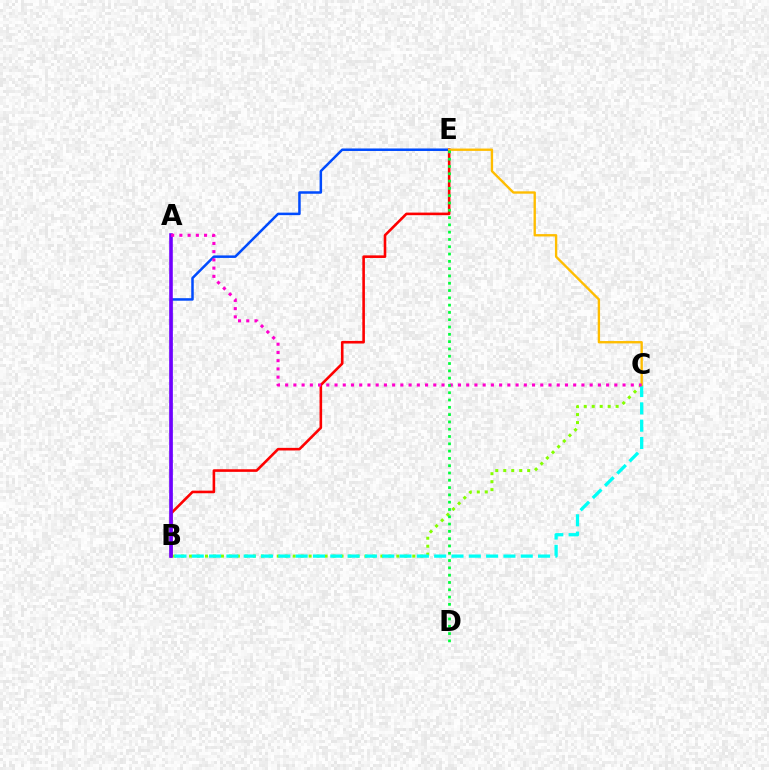{('B', 'C'): [{'color': '#84ff00', 'line_style': 'dotted', 'thickness': 2.17}, {'color': '#00fff6', 'line_style': 'dashed', 'thickness': 2.35}], ('B', 'E'): [{'color': '#004bff', 'line_style': 'solid', 'thickness': 1.81}, {'color': '#ff0000', 'line_style': 'solid', 'thickness': 1.87}], ('A', 'B'): [{'color': '#7200ff', 'line_style': 'solid', 'thickness': 2.58}], ('C', 'E'): [{'color': '#ffbd00', 'line_style': 'solid', 'thickness': 1.7}], ('A', 'C'): [{'color': '#ff00cf', 'line_style': 'dotted', 'thickness': 2.24}], ('D', 'E'): [{'color': '#00ff39', 'line_style': 'dotted', 'thickness': 1.98}]}